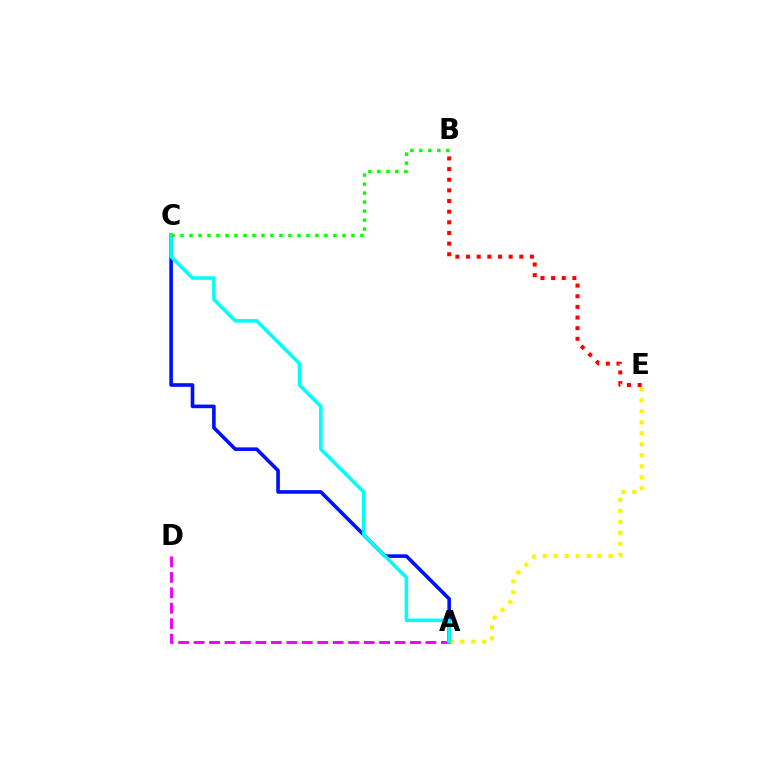{('B', 'E'): [{'color': '#ff0000', 'line_style': 'dotted', 'thickness': 2.89}], ('A', 'E'): [{'color': '#fcf500', 'line_style': 'dotted', 'thickness': 2.99}], ('A', 'C'): [{'color': '#0010ff', 'line_style': 'solid', 'thickness': 2.6}, {'color': '#00fff6', 'line_style': 'solid', 'thickness': 2.55}], ('A', 'D'): [{'color': '#ee00ff', 'line_style': 'dashed', 'thickness': 2.1}], ('B', 'C'): [{'color': '#08ff00', 'line_style': 'dotted', 'thickness': 2.44}]}